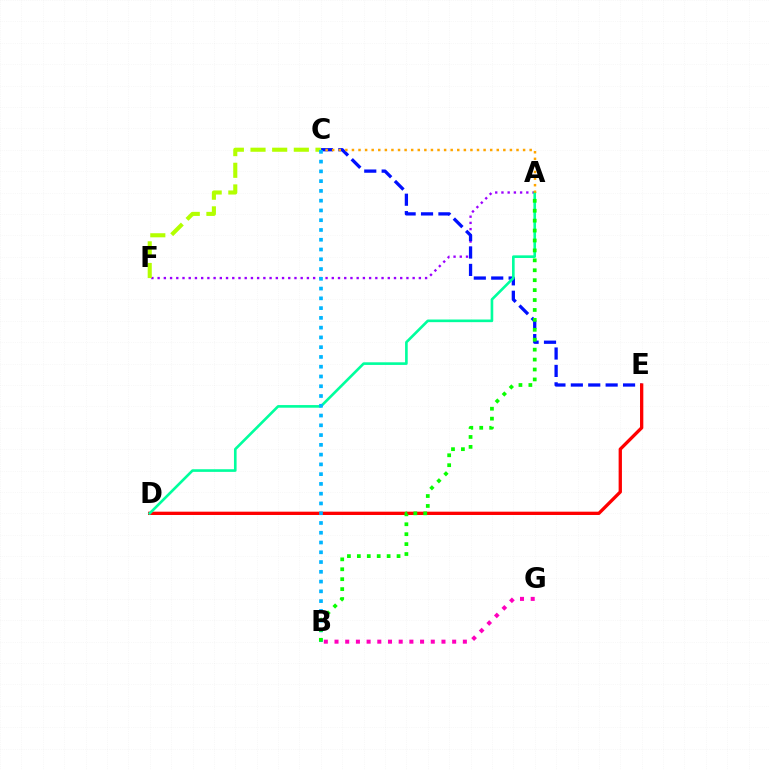{('A', 'F'): [{'color': '#9b00ff', 'line_style': 'dotted', 'thickness': 1.69}], ('C', 'E'): [{'color': '#0010ff', 'line_style': 'dashed', 'thickness': 2.36}], ('D', 'E'): [{'color': '#ff0000', 'line_style': 'solid', 'thickness': 2.38}], ('B', 'G'): [{'color': '#ff00bd', 'line_style': 'dotted', 'thickness': 2.91}], ('A', 'D'): [{'color': '#00ff9d', 'line_style': 'solid', 'thickness': 1.9}], ('C', 'F'): [{'color': '#b3ff00', 'line_style': 'dashed', 'thickness': 2.94}], ('A', 'C'): [{'color': '#ffa500', 'line_style': 'dotted', 'thickness': 1.79}], ('B', 'C'): [{'color': '#00b5ff', 'line_style': 'dotted', 'thickness': 2.65}], ('A', 'B'): [{'color': '#08ff00', 'line_style': 'dotted', 'thickness': 2.7}]}